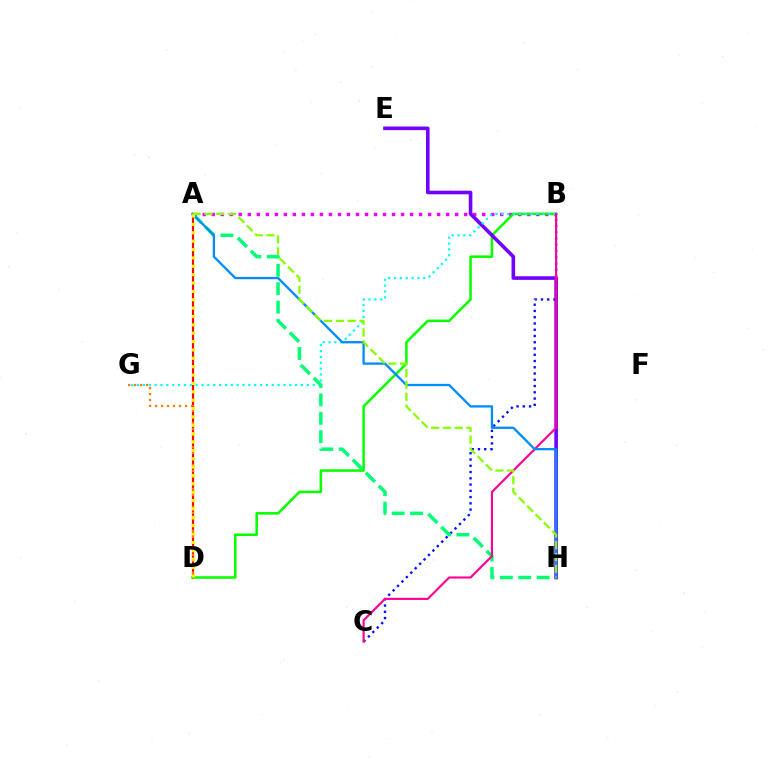{('A', 'D'): [{'color': '#ff0000', 'line_style': 'solid', 'thickness': 1.57}, {'color': '#fcf500', 'line_style': 'dotted', 'thickness': 2.27}], ('A', 'B'): [{'color': '#ee00ff', 'line_style': 'dotted', 'thickness': 2.45}], ('D', 'G'): [{'color': '#ff7c00', 'line_style': 'dotted', 'thickness': 1.63}], ('B', 'D'): [{'color': '#08ff00', 'line_style': 'solid', 'thickness': 1.83}], ('E', 'H'): [{'color': '#7200ff', 'line_style': 'solid', 'thickness': 2.6}], ('B', 'C'): [{'color': '#0010ff', 'line_style': 'dotted', 'thickness': 1.7}, {'color': '#ff0094', 'line_style': 'solid', 'thickness': 1.54}], ('B', 'G'): [{'color': '#00fff6', 'line_style': 'dotted', 'thickness': 1.59}], ('A', 'H'): [{'color': '#00ff74', 'line_style': 'dashed', 'thickness': 2.5}, {'color': '#008cff', 'line_style': 'solid', 'thickness': 1.66}, {'color': '#84ff00', 'line_style': 'dashed', 'thickness': 1.6}]}